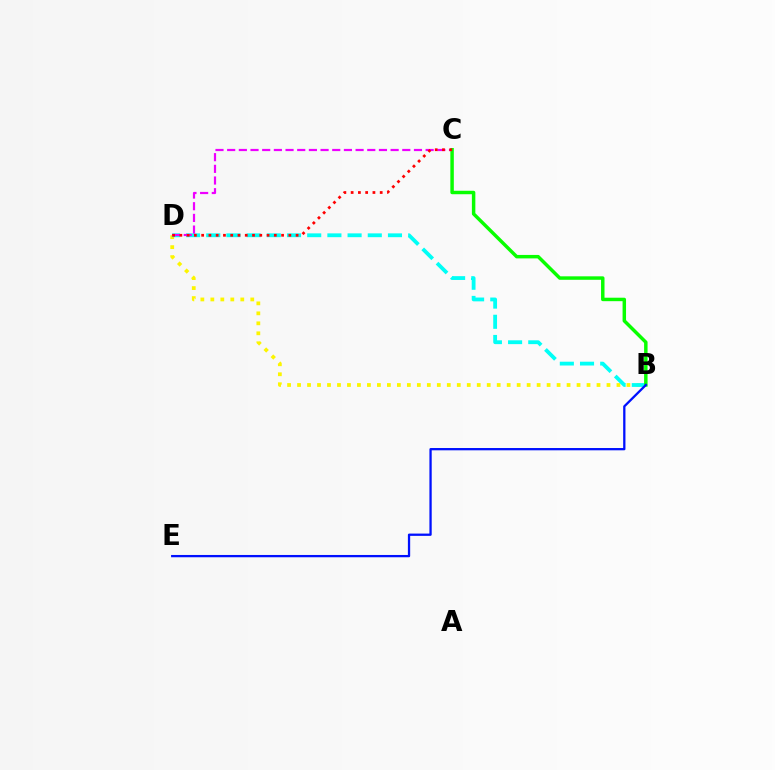{('B', 'D'): [{'color': '#fcf500', 'line_style': 'dotted', 'thickness': 2.71}, {'color': '#00fff6', 'line_style': 'dashed', 'thickness': 2.74}], ('B', 'C'): [{'color': '#08ff00', 'line_style': 'solid', 'thickness': 2.49}], ('B', 'E'): [{'color': '#0010ff', 'line_style': 'solid', 'thickness': 1.65}], ('C', 'D'): [{'color': '#ee00ff', 'line_style': 'dashed', 'thickness': 1.59}, {'color': '#ff0000', 'line_style': 'dotted', 'thickness': 1.97}]}